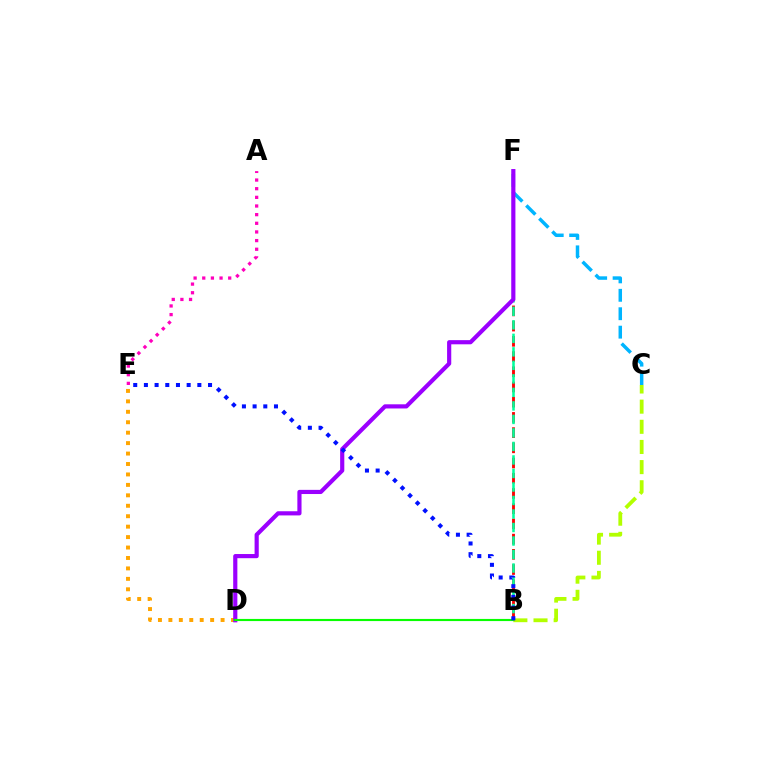{('C', 'F'): [{'color': '#00b5ff', 'line_style': 'dashed', 'thickness': 2.5}], ('D', 'E'): [{'color': '#ffa500', 'line_style': 'dotted', 'thickness': 2.84}], ('B', 'C'): [{'color': '#b3ff00', 'line_style': 'dashed', 'thickness': 2.74}], ('B', 'F'): [{'color': '#ff0000', 'line_style': 'dashed', 'thickness': 2.07}, {'color': '#00ff9d', 'line_style': 'dashed', 'thickness': 1.84}], ('D', 'F'): [{'color': '#9b00ff', 'line_style': 'solid', 'thickness': 3.0}], ('B', 'D'): [{'color': '#08ff00', 'line_style': 'solid', 'thickness': 1.54}], ('B', 'E'): [{'color': '#0010ff', 'line_style': 'dotted', 'thickness': 2.9}], ('A', 'E'): [{'color': '#ff00bd', 'line_style': 'dotted', 'thickness': 2.35}]}